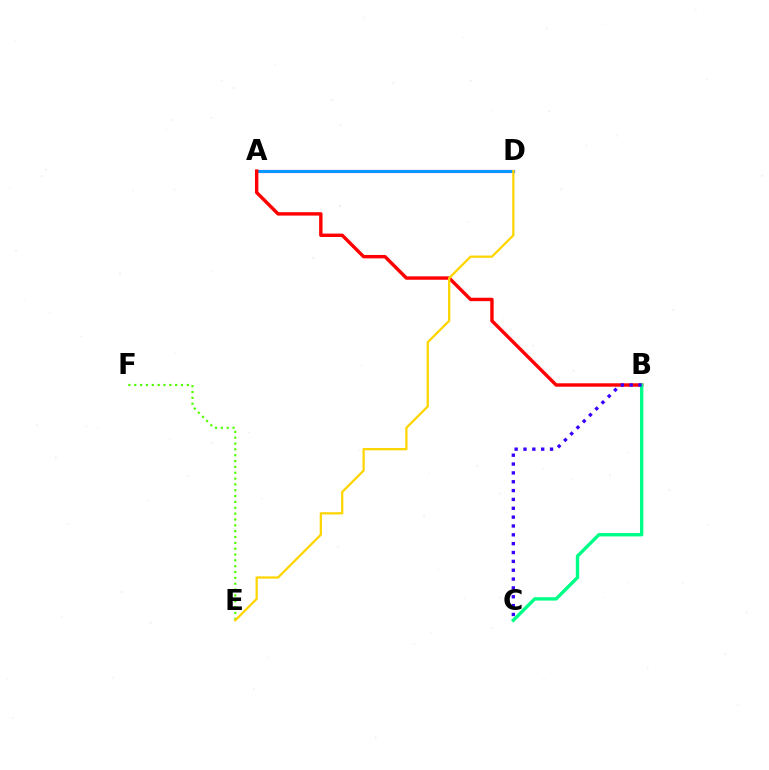{('A', 'D'): [{'color': '#ff00ed', 'line_style': 'solid', 'thickness': 2.27}, {'color': '#009eff', 'line_style': 'solid', 'thickness': 2.1}], ('A', 'B'): [{'color': '#ff0000', 'line_style': 'solid', 'thickness': 2.45}], ('B', 'C'): [{'color': '#00ff86', 'line_style': 'solid', 'thickness': 2.43}, {'color': '#3700ff', 'line_style': 'dotted', 'thickness': 2.4}], ('E', 'F'): [{'color': '#4fff00', 'line_style': 'dotted', 'thickness': 1.59}], ('D', 'E'): [{'color': '#ffd500', 'line_style': 'solid', 'thickness': 1.62}]}